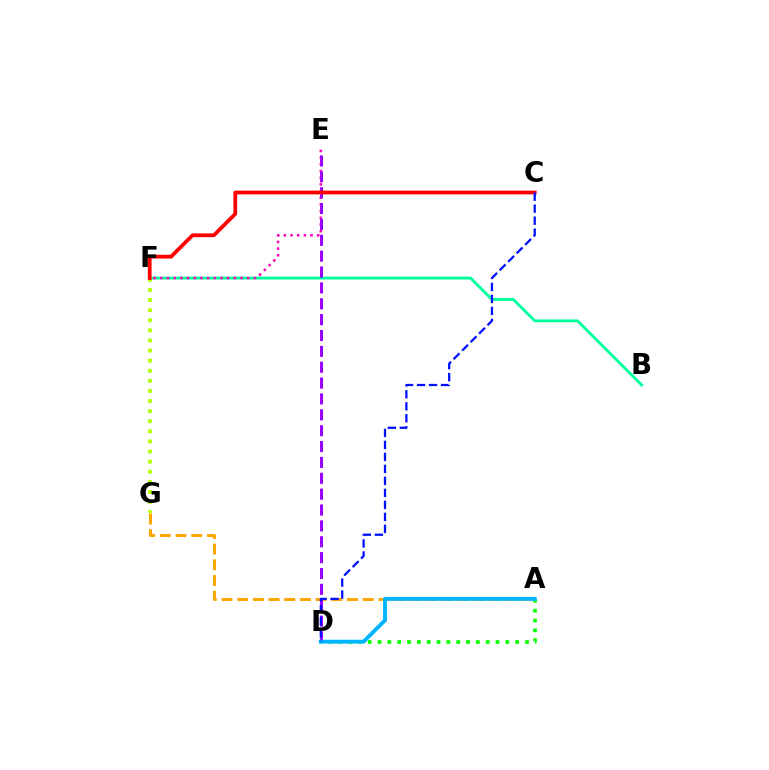{('B', 'F'): [{'color': '#00ff9d', 'line_style': 'solid', 'thickness': 2.05}], ('E', 'F'): [{'color': '#ff00bd', 'line_style': 'dotted', 'thickness': 1.82}], ('F', 'G'): [{'color': '#b3ff00', 'line_style': 'dotted', 'thickness': 2.74}], ('A', 'G'): [{'color': '#ffa500', 'line_style': 'dashed', 'thickness': 2.13}], ('D', 'E'): [{'color': '#9b00ff', 'line_style': 'dashed', 'thickness': 2.16}], ('C', 'F'): [{'color': '#ff0000', 'line_style': 'solid', 'thickness': 2.71}], ('A', 'D'): [{'color': '#08ff00', 'line_style': 'dotted', 'thickness': 2.67}, {'color': '#00b5ff', 'line_style': 'solid', 'thickness': 2.79}], ('C', 'D'): [{'color': '#0010ff', 'line_style': 'dashed', 'thickness': 1.63}]}